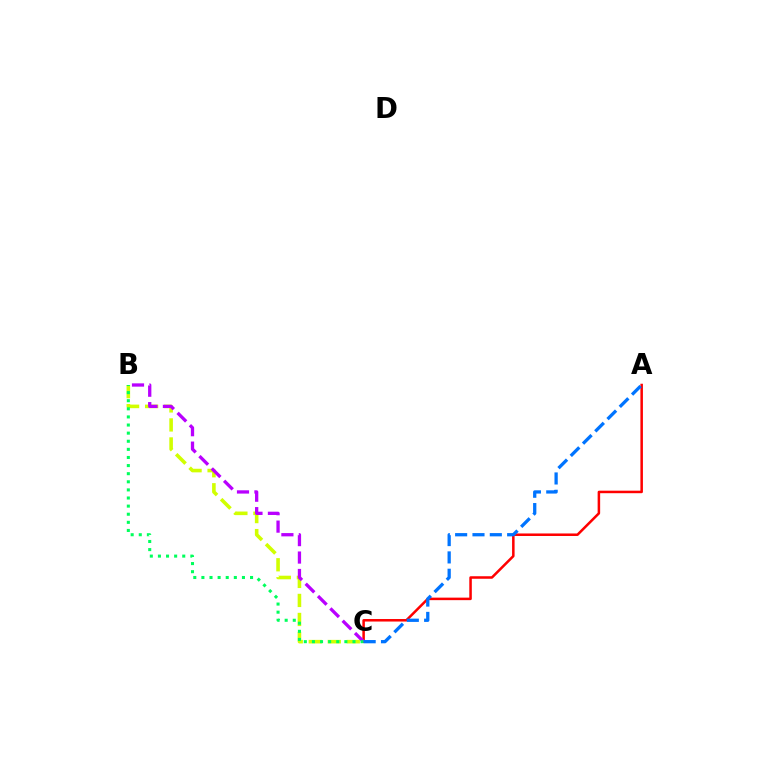{('B', 'C'): [{'color': '#d1ff00', 'line_style': 'dashed', 'thickness': 2.58}, {'color': '#b900ff', 'line_style': 'dashed', 'thickness': 2.37}, {'color': '#00ff5c', 'line_style': 'dotted', 'thickness': 2.2}], ('A', 'C'): [{'color': '#ff0000', 'line_style': 'solid', 'thickness': 1.81}, {'color': '#0074ff', 'line_style': 'dashed', 'thickness': 2.36}]}